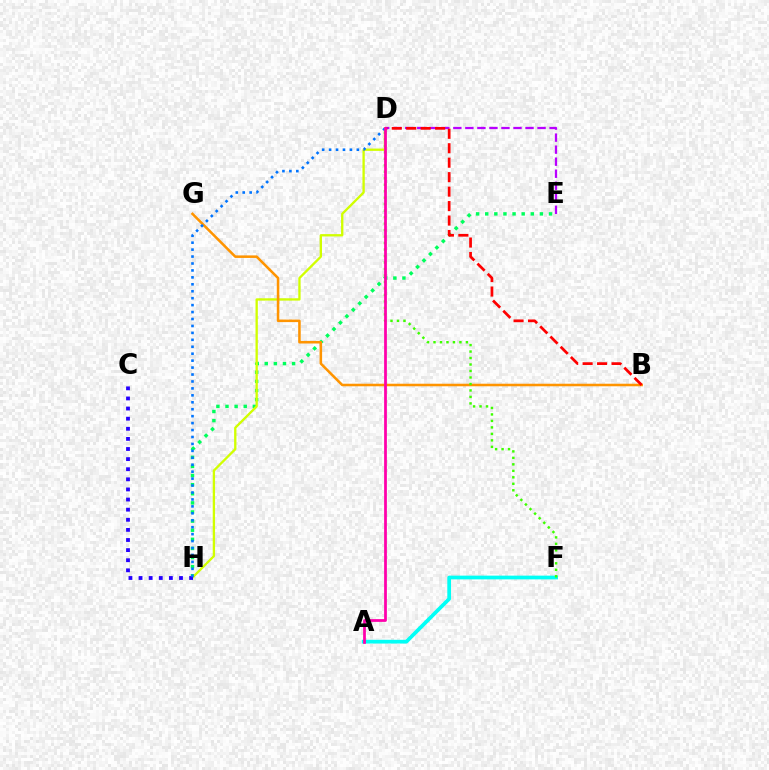{('E', 'H'): [{'color': '#00ff5c', 'line_style': 'dotted', 'thickness': 2.48}], ('D', 'E'): [{'color': '#b900ff', 'line_style': 'dashed', 'thickness': 1.63}], ('D', 'H'): [{'color': '#d1ff00', 'line_style': 'solid', 'thickness': 1.67}, {'color': '#0074ff', 'line_style': 'dotted', 'thickness': 1.89}], ('A', 'F'): [{'color': '#00fff6', 'line_style': 'solid', 'thickness': 2.68}], ('B', 'G'): [{'color': '#ff9400', 'line_style': 'solid', 'thickness': 1.83}], ('B', 'D'): [{'color': '#ff0000', 'line_style': 'dashed', 'thickness': 1.96}], ('C', 'H'): [{'color': '#2500ff', 'line_style': 'dotted', 'thickness': 2.75}], ('D', 'F'): [{'color': '#3dff00', 'line_style': 'dotted', 'thickness': 1.76}], ('A', 'D'): [{'color': '#ff00ac', 'line_style': 'solid', 'thickness': 1.98}]}